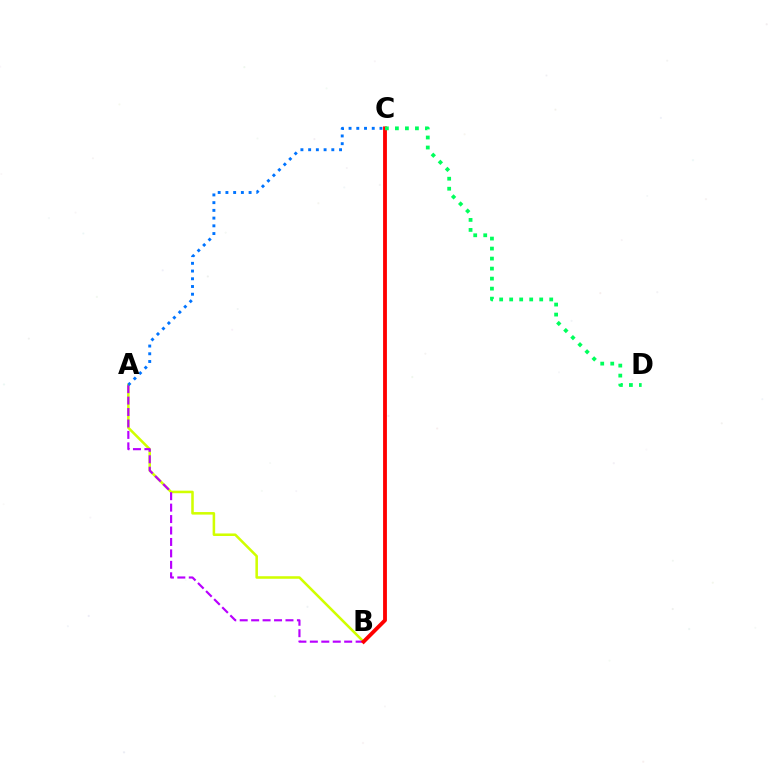{('A', 'B'): [{'color': '#d1ff00', 'line_style': 'solid', 'thickness': 1.83}, {'color': '#b900ff', 'line_style': 'dashed', 'thickness': 1.55}], ('B', 'C'): [{'color': '#ff0000', 'line_style': 'solid', 'thickness': 2.76}], ('A', 'C'): [{'color': '#0074ff', 'line_style': 'dotted', 'thickness': 2.1}], ('C', 'D'): [{'color': '#00ff5c', 'line_style': 'dotted', 'thickness': 2.72}]}